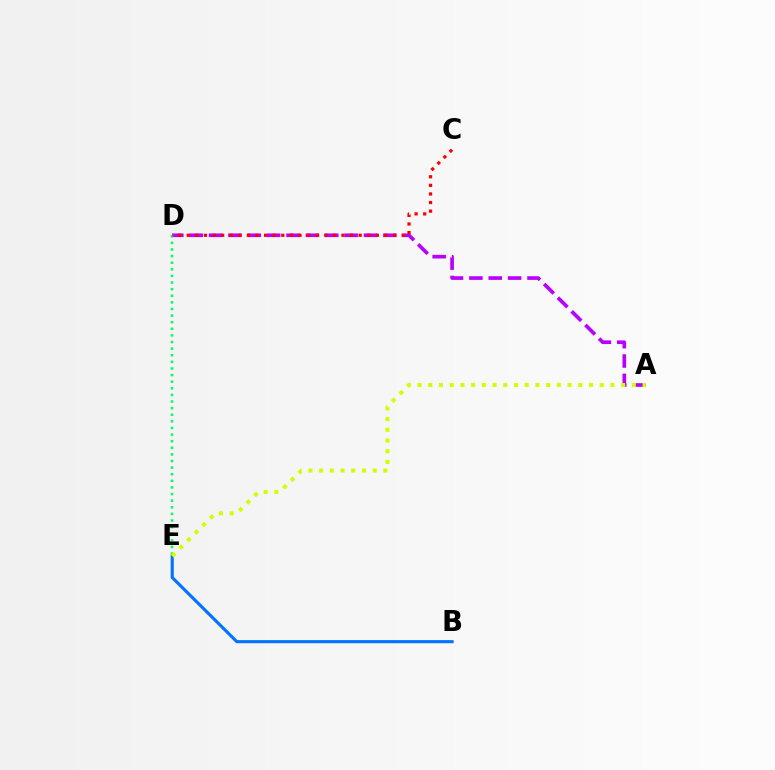{('A', 'D'): [{'color': '#b900ff', 'line_style': 'dashed', 'thickness': 2.63}], ('B', 'E'): [{'color': '#0074ff', 'line_style': 'solid', 'thickness': 2.24}], ('D', 'E'): [{'color': '#00ff5c', 'line_style': 'dotted', 'thickness': 1.8}], ('C', 'D'): [{'color': '#ff0000', 'line_style': 'dotted', 'thickness': 2.34}], ('A', 'E'): [{'color': '#d1ff00', 'line_style': 'dotted', 'thickness': 2.91}]}